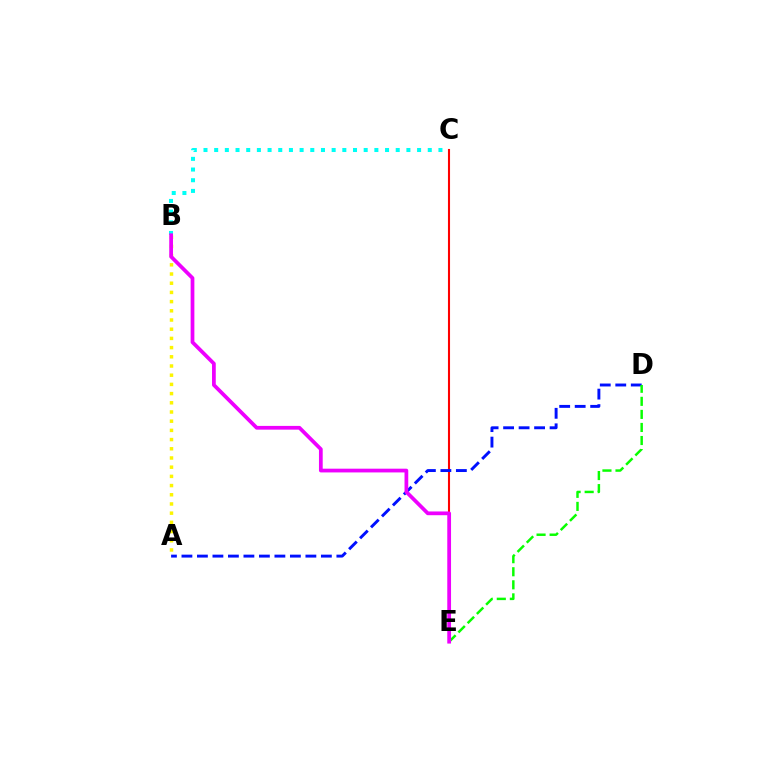{('C', 'E'): [{'color': '#ff0000', 'line_style': 'solid', 'thickness': 1.51}], ('A', 'B'): [{'color': '#fcf500', 'line_style': 'dotted', 'thickness': 2.5}], ('A', 'D'): [{'color': '#0010ff', 'line_style': 'dashed', 'thickness': 2.1}], ('D', 'E'): [{'color': '#08ff00', 'line_style': 'dashed', 'thickness': 1.77}], ('B', 'C'): [{'color': '#00fff6', 'line_style': 'dotted', 'thickness': 2.9}], ('B', 'E'): [{'color': '#ee00ff', 'line_style': 'solid', 'thickness': 2.69}]}